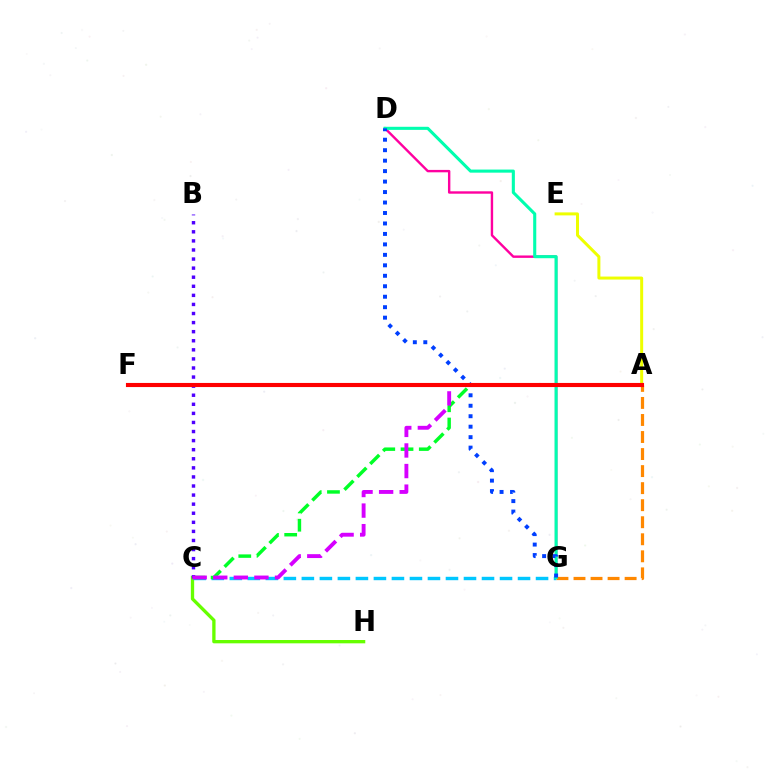{('C', 'H'): [{'color': '#66ff00', 'line_style': 'solid', 'thickness': 2.39}], ('C', 'G'): [{'color': '#00c7ff', 'line_style': 'dashed', 'thickness': 2.45}], ('A', 'C'): [{'color': '#00ff27', 'line_style': 'dashed', 'thickness': 2.48}, {'color': '#d600ff', 'line_style': 'dashed', 'thickness': 2.8}], ('B', 'C'): [{'color': '#4f00ff', 'line_style': 'dotted', 'thickness': 2.47}], ('A', 'G'): [{'color': '#ff8800', 'line_style': 'dashed', 'thickness': 2.32}], ('A', 'E'): [{'color': '#eeff00', 'line_style': 'solid', 'thickness': 2.16}], ('D', 'G'): [{'color': '#ff00a0', 'line_style': 'solid', 'thickness': 1.73}, {'color': '#00ffaf', 'line_style': 'solid', 'thickness': 2.23}, {'color': '#003fff', 'line_style': 'dotted', 'thickness': 2.84}], ('A', 'F'): [{'color': '#ff0000', 'line_style': 'solid', 'thickness': 2.96}]}